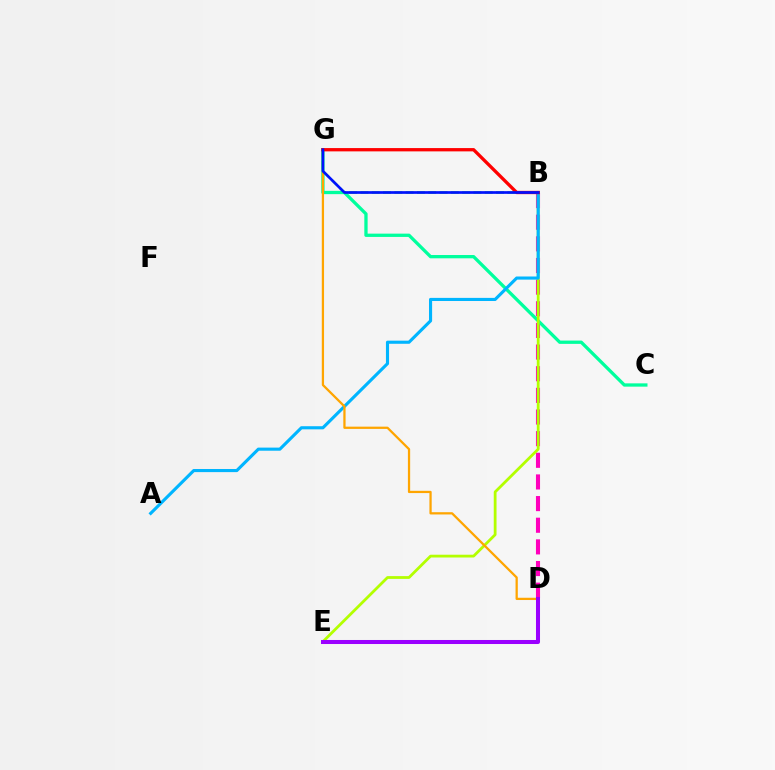{('B', 'D'): [{'color': '#ff00bd', 'line_style': 'dashed', 'thickness': 2.94}], ('C', 'G'): [{'color': '#00ff9d', 'line_style': 'solid', 'thickness': 2.37}], ('B', 'E'): [{'color': '#b3ff00', 'line_style': 'solid', 'thickness': 2.0}], ('A', 'B'): [{'color': '#00b5ff', 'line_style': 'solid', 'thickness': 2.24}], ('D', 'G'): [{'color': '#ffa500', 'line_style': 'solid', 'thickness': 1.63}], ('D', 'E'): [{'color': '#9b00ff', 'line_style': 'solid', 'thickness': 2.9}], ('B', 'G'): [{'color': '#08ff00', 'line_style': 'dashed', 'thickness': 1.53}, {'color': '#ff0000', 'line_style': 'solid', 'thickness': 2.37}, {'color': '#0010ff', 'line_style': 'solid', 'thickness': 1.93}]}